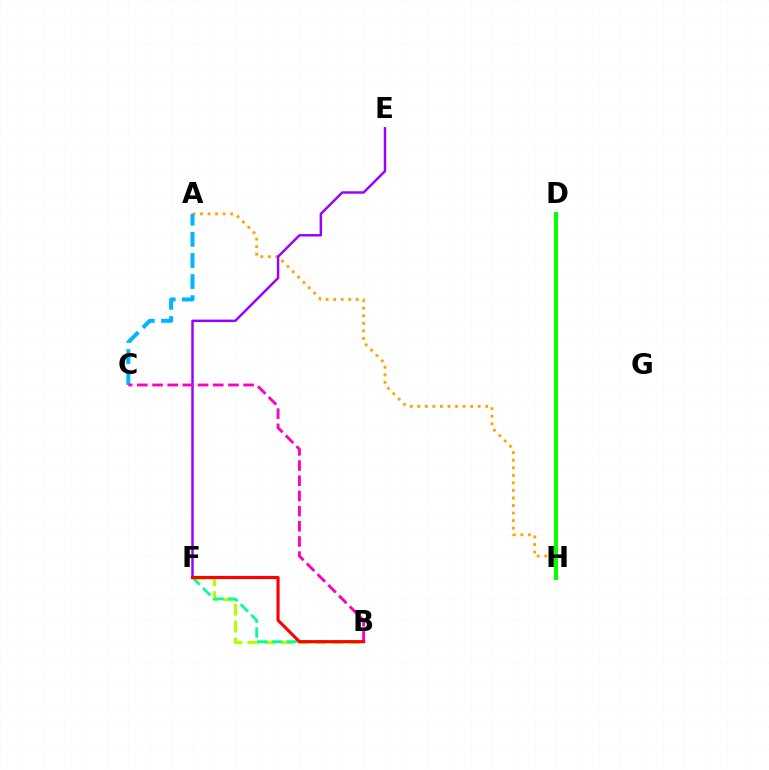{('A', 'H'): [{'color': '#ffa500', 'line_style': 'dotted', 'thickness': 2.05}], ('E', 'F'): [{'color': '#9b00ff', 'line_style': 'solid', 'thickness': 1.77}], ('B', 'F'): [{'color': '#b3ff00', 'line_style': 'dashed', 'thickness': 2.29}, {'color': '#00ff9d', 'line_style': 'dashed', 'thickness': 2.01}, {'color': '#ff0000', 'line_style': 'solid', 'thickness': 2.24}], ('D', 'H'): [{'color': '#0010ff', 'line_style': 'dashed', 'thickness': 2.66}, {'color': '#08ff00', 'line_style': 'solid', 'thickness': 2.88}], ('A', 'C'): [{'color': '#00b5ff', 'line_style': 'dashed', 'thickness': 2.87}], ('B', 'C'): [{'color': '#ff00bd', 'line_style': 'dashed', 'thickness': 2.06}]}